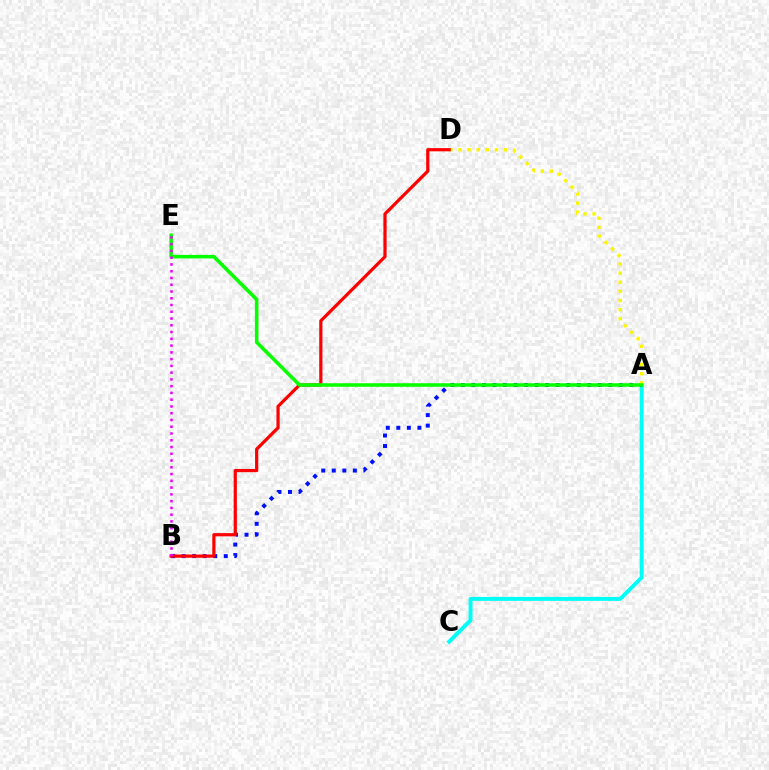{('A', 'C'): [{'color': '#00fff6', 'line_style': 'solid', 'thickness': 2.84}], ('A', 'B'): [{'color': '#0010ff', 'line_style': 'dotted', 'thickness': 2.86}], ('A', 'D'): [{'color': '#fcf500', 'line_style': 'dotted', 'thickness': 2.48}], ('B', 'D'): [{'color': '#ff0000', 'line_style': 'solid', 'thickness': 2.31}], ('A', 'E'): [{'color': '#08ff00', 'line_style': 'solid', 'thickness': 2.55}], ('B', 'E'): [{'color': '#ee00ff', 'line_style': 'dotted', 'thickness': 1.84}]}